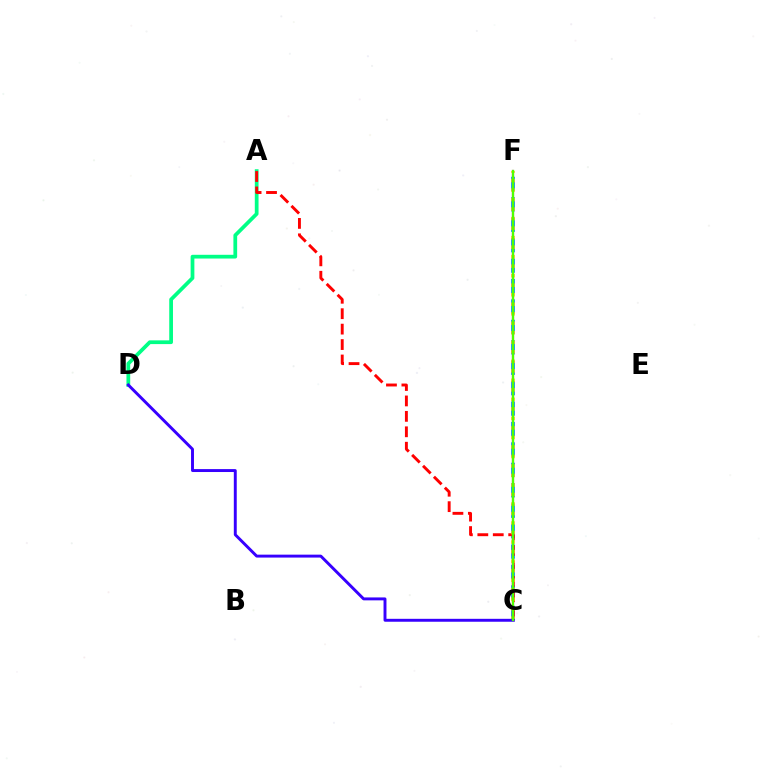{('A', 'D'): [{'color': '#00ff86', 'line_style': 'solid', 'thickness': 2.69}], ('C', 'F'): [{'color': '#009eff', 'line_style': 'dashed', 'thickness': 2.78}, {'color': '#ffd500', 'line_style': 'dotted', 'thickness': 2.58}, {'color': '#ff00ed', 'line_style': 'solid', 'thickness': 1.56}, {'color': '#4fff00', 'line_style': 'solid', 'thickness': 1.65}], ('A', 'C'): [{'color': '#ff0000', 'line_style': 'dashed', 'thickness': 2.1}], ('C', 'D'): [{'color': '#3700ff', 'line_style': 'solid', 'thickness': 2.11}]}